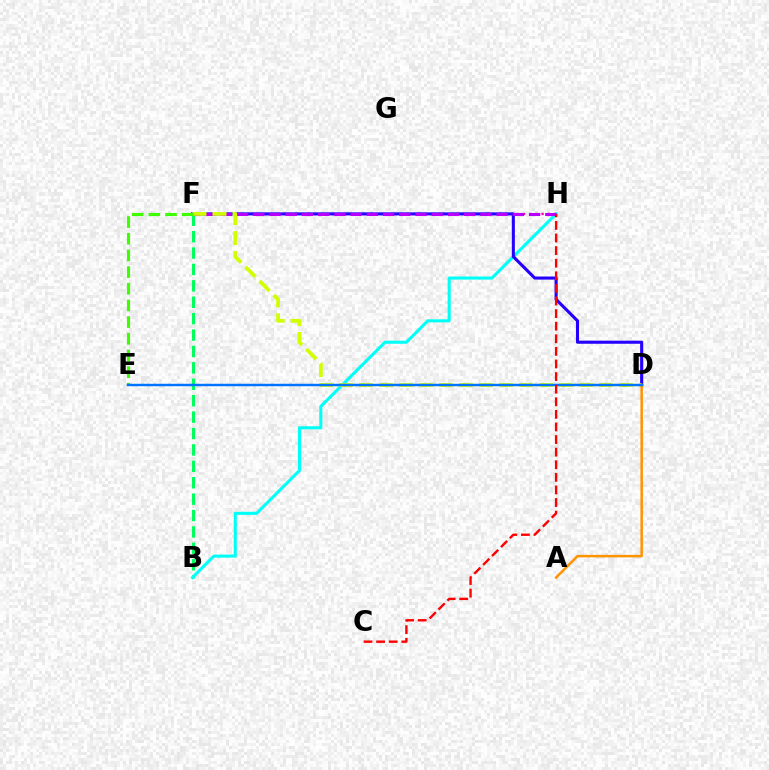{('B', 'F'): [{'color': '#00ff5c', 'line_style': 'dashed', 'thickness': 2.23}], ('B', 'H'): [{'color': '#00fff6', 'line_style': 'solid', 'thickness': 2.21}], ('F', 'H'): [{'color': '#ff00ac', 'line_style': 'dotted', 'thickness': 1.67}, {'color': '#b900ff', 'line_style': 'dashed', 'thickness': 2.2}], ('D', 'F'): [{'color': '#2500ff', 'line_style': 'solid', 'thickness': 2.22}, {'color': '#d1ff00', 'line_style': 'dashed', 'thickness': 2.72}], ('E', 'F'): [{'color': '#3dff00', 'line_style': 'dashed', 'thickness': 2.27}], ('A', 'D'): [{'color': '#ff9400', 'line_style': 'solid', 'thickness': 1.81}], ('D', 'E'): [{'color': '#0074ff', 'line_style': 'solid', 'thickness': 1.77}], ('C', 'H'): [{'color': '#ff0000', 'line_style': 'dashed', 'thickness': 1.71}]}